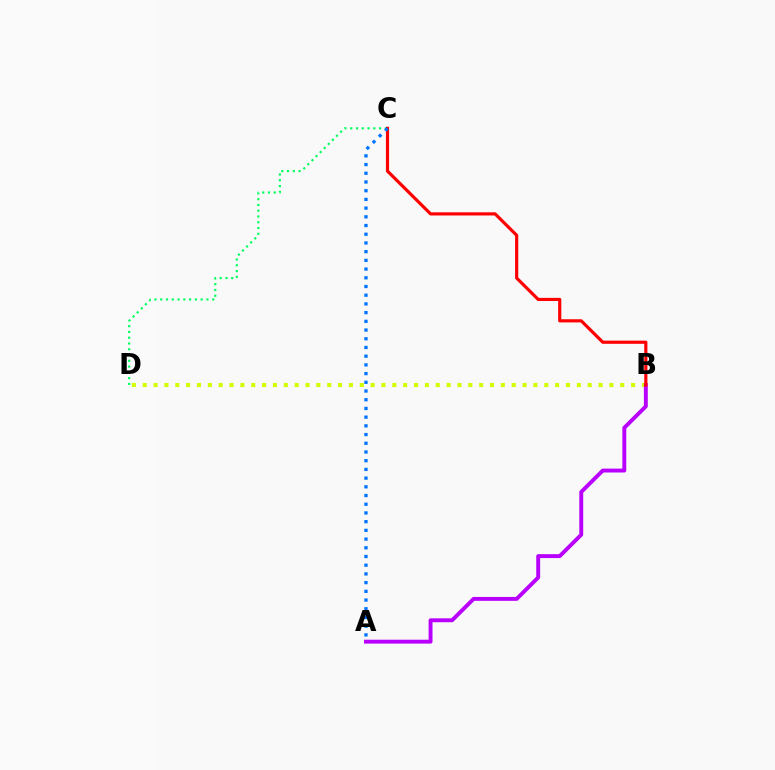{('B', 'D'): [{'color': '#d1ff00', 'line_style': 'dotted', 'thickness': 2.95}], ('C', 'D'): [{'color': '#00ff5c', 'line_style': 'dotted', 'thickness': 1.57}], ('A', 'B'): [{'color': '#b900ff', 'line_style': 'solid', 'thickness': 2.81}], ('B', 'C'): [{'color': '#ff0000', 'line_style': 'solid', 'thickness': 2.28}], ('A', 'C'): [{'color': '#0074ff', 'line_style': 'dotted', 'thickness': 2.37}]}